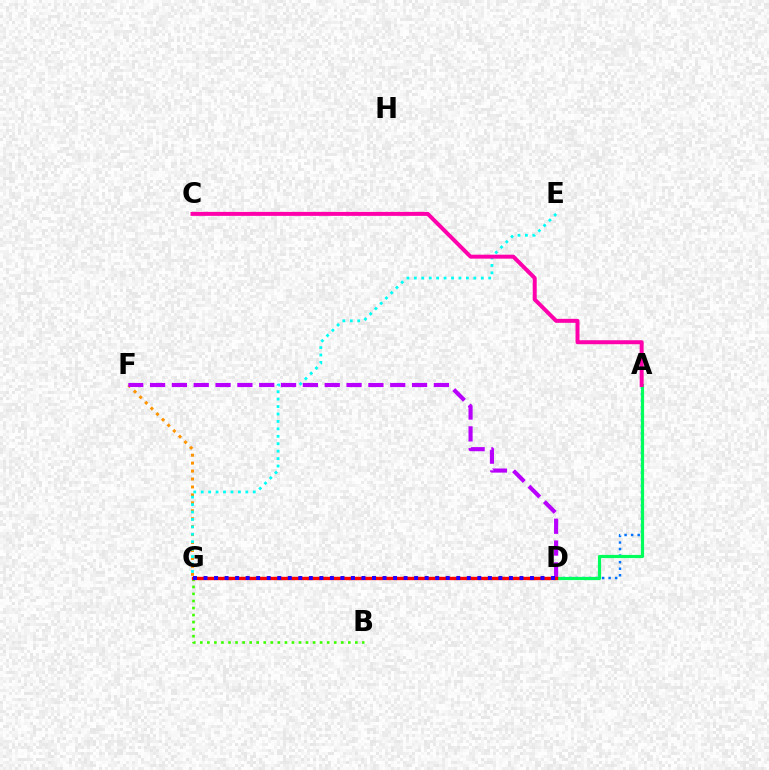{('F', 'G'): [{'color': '#ff9400', 'line_style': 'dotted', 'thickness': 2.16}], ('A', 'D'): [{'color': '#0074ff', 'line_style': 'dotted', 'thickness': 1.78}, {'color': '#00ff5c', 'line_style': 'solid', 'thickness': 2.3}], ('E', 'G'): [{'color': '#00fff6', 'line_style': 'dotted', 'thickness': 2.02}], ('D', 'G'): [{'color': '#d1ff00', 'line_style': 'dotted', 'thickness': 1.73}, {'color': '#ff0000', 'line_style': 'solid', 'thickness': 2.42}, {'color': '#2500ff', 'line_style': 'dotted', 'thickness': 2.86}], ('B', 'G'): [{'color': '#3dff00', 'line_style': 'dotted', 'thickness': 1.91}], ('D', 'F'): [{'color': '#b900ff', 'line_style': 'dashed', 'thickness': 2.97}], ('A', 'C'): [{'color': '#ff00ac', 'line_style': 'solid', 'thickness': 2.86}]}